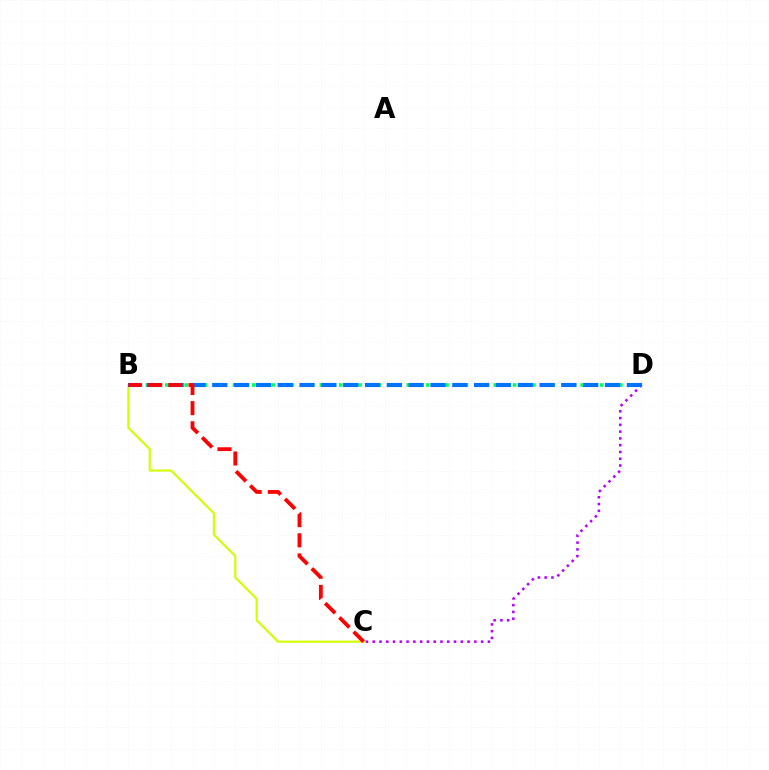{('C', 'D'): [{'color': '#b900ff', 'line_style': 'dotted', 'thickness': 1.84}], ('B', 'C'): [{'color': '#d1ff00', 'line_style': 'solid', 'thickness': 1.53}, {'color': '#ff0000', 'line_style': 'dashed', 'thickness': 2.74}], ('B', 'D'): [{'color': '#00ff5c', 'line_style': 'dotted', 'thickness': 2.62}, {'color': '#0074ff', 'line_style': 'dashed', 'thickness': 2.96}]}